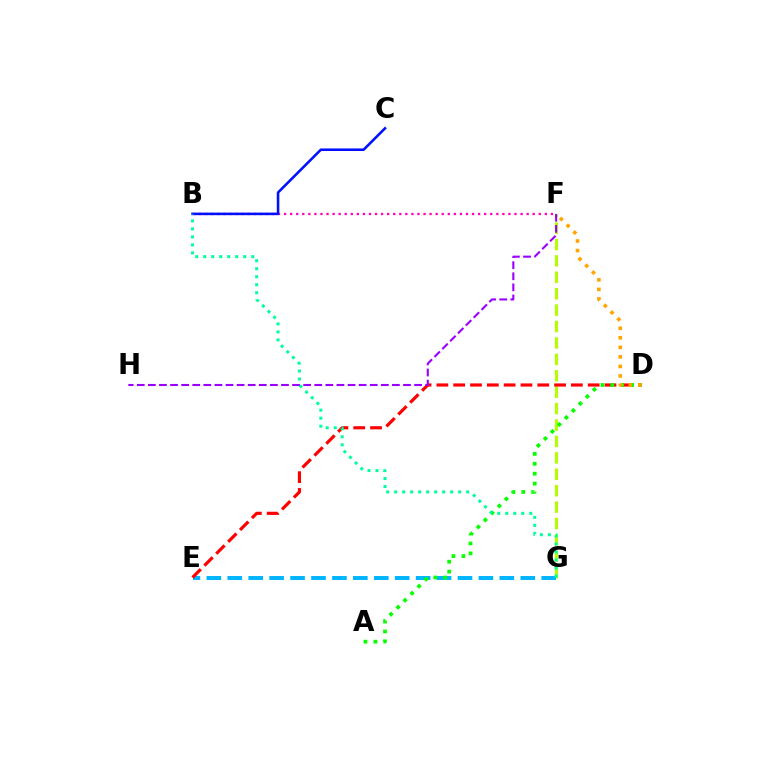{('F', 'G'): [{'color': '#b3ff00', 'line_style': 'dashed', 'thickness': 2.23}], ('E', 'G'): [{'color': '#00b5ff', 'line_style': 'dashed', 'thickness': 2.84}], ('D', 'E'): [{'color': '#ff0000', 'line_style': 'dashed', 'thickness': 2.28}], ('A', 'D'): [{'color': '#08ff00', 'line_style': 'dotted', 'thickness': 2.69}], ('D', 'F'): [{'color': '#ffa500', 'line_style': 'dotted', 'thickness': 2.59}], ('B', 'F'): [{'color': '#ff00bd', 'line_style': 'dotted', 'thickness': 1.65}], ('F', 'H'): [{'color': '#9b00ff', 'line_style': 'dashed', 'thickness': 1.51}], ('B', 'C'): [{'color': '#0010ff', 'line_style': 'solid', 'thickness': 1.85}], ('B', 'G'): [{'color': '#00ff9d', 'line_style': 'dotted', 'thickness': 2.17}]}